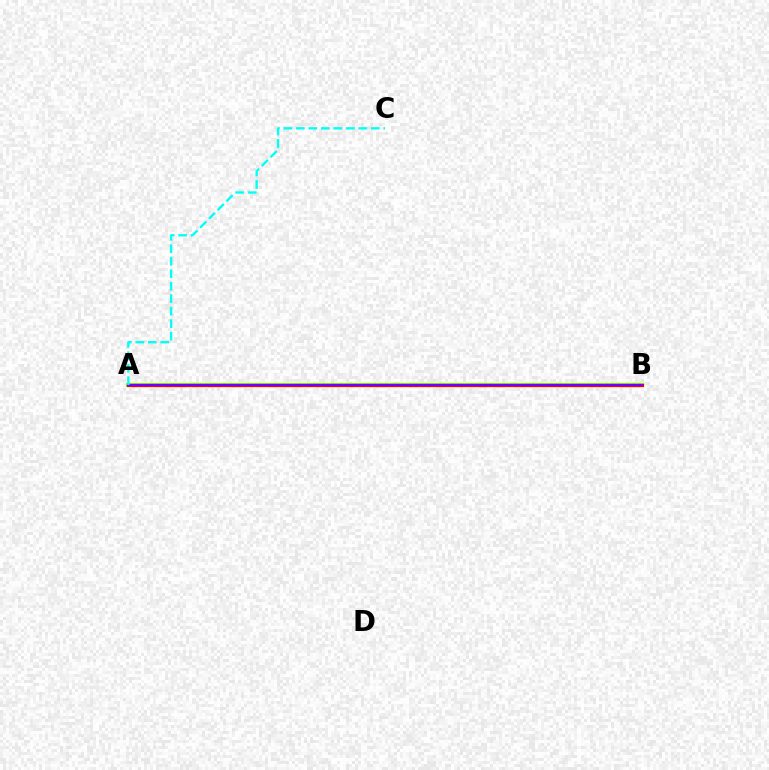{('A', 'B'): [{'color': '#84ff00', 'line_style': 'solid', 'thickness': 3.0}, {'color': '#ff0000', 'line_style': 'solid', 'thickness': 2.3}, {'color': '#7200ff', 'line_style': 'solid', 'thickness': 1.53}], ('A', 'C'): [{'color': '#00fff6', 'line_style': 'dashed', 'thickness': 1.69}]}